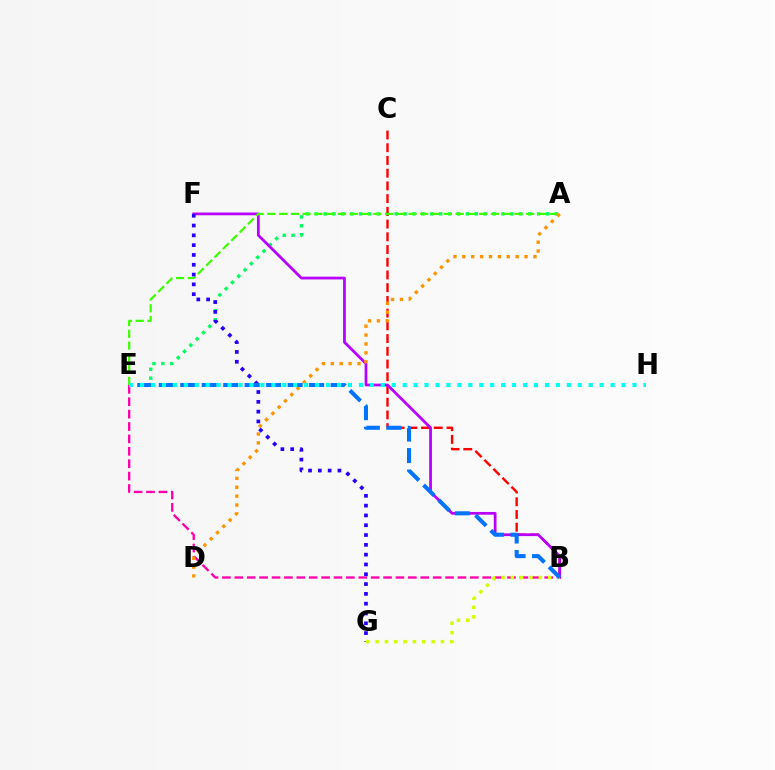{('A', 'E'): [{'color': '#00ff5c', 'line_style': 'dotted', 'thickness': 2.42}, {'color': '#3dff00', 'line_style': 'dashed', 'thickness': 1.6}], ('B', 'C'): [{'color': '#ff0000', 'line_style': 'dashed', 'thickness': 1.73}], ('B', 'F'): [{'color': '#b900ff', 'line_style': 'solid', 'thickness': 1.98}], ('B', 'E'): [{'color': '#ff00ac', 'line_style': 'dashed', 'thickness': 1.68}, {'color': '#0074ff', 'line_style': 'dashed', 'thickness': 2.92}], ('A', 'D'): [{'color': '#ff9400', 'line_style': 'dotted', 'thickness': 2.41}], ('F', 'G'): [{'color': '#2500ff', 'line_style': 'dotted', 'thickness': 2.66}], ('B', 'G'): [{'color': '#d1ff00', 'line_style': 'dotted', 'thickness': 2.54}], ('E', 'H'): [{'color': '#00fff6', 'line_style': 'dotted', 'thickness': 2.97}]}